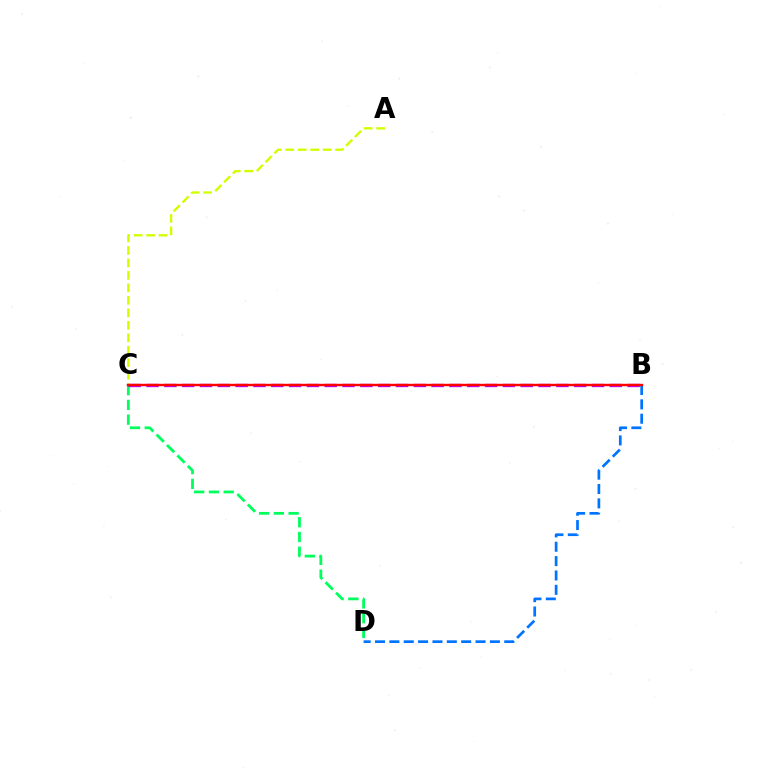{('B', 'D'): [{'color': '#0074ff', 'line_style': 'dashed', 'thickness': 1.95}], ('A', 'C'): [{'color': '#d1ff00', 'line_style': 'dashed', 'thickness': 1.69}], ('C', 'D'): [{'color': '#00ff5c', 'line_style': 'dashed', 'thickness': 2.0}], ('B', 'C'): [{'color': '#b900ff', 'line_style': 'dashed', 'thickness': 2.42}, {'color': '#ff0000', 'line_style': 'solid', 'thickness': 1.73}]}